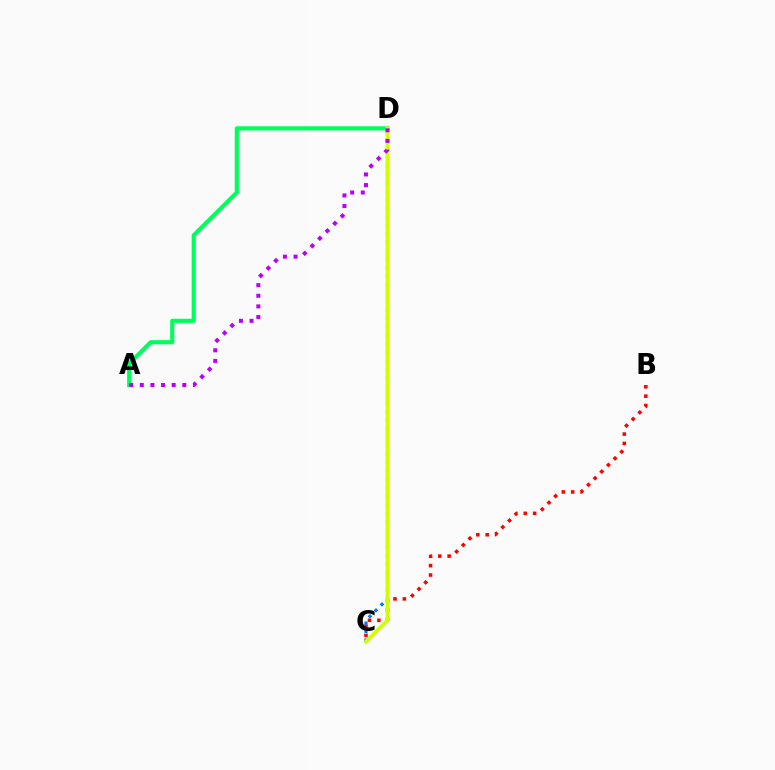{('B', 'C'): [{'color': '#ff0000', 'line_style': 'dotted', 'thickness': 2.55}], ('C', 'D'): [{'color': '#0074ff', 'line_style': 'dotted', 'thickness': 2.3}, {'color': '#d1ff00', 'line_style': 'solid', 'thickness': 2.77}], ('A', 'D'): [{'color': '#00ff5c', 'line_style': 'solid', 'thickness': 2.97}, {'color': '#b900ff', 'line_style': 'dotted', 'thickness': 2.89}]}